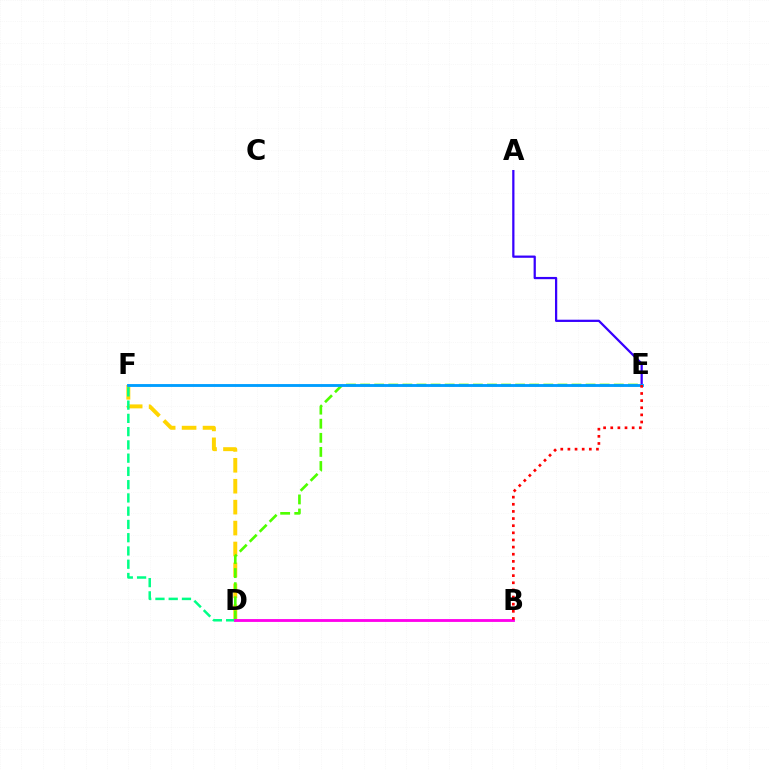{('D', 'F'): [{'color': '#ffd500', 'line_style': 'dashed', 'thickness': 2.84}, {'color': '#00ff86', 'line_style': 'dashed', 'thickness': 1.8}], ('D', 'E'): [{'color': '#4fff00', 'line_style': 'dashed', 'thickness': 1.91}], ('A', 'E'): [{'color': '#3700ff', 'line_style': 'solid', 'thickness': 1.62}], ('E', 'F'): [{'color': '#009eff', 'line_style': 'solid', 'thickness': 2.06}], ('B', 'D'): [{'color': '#ff00ed', 'line_style': 'solid', 'thickness': 2.04}], ('B', 'E'): [{'color': '#ff0000', 'line_style': 'dotted', 'thickness': 1.94}]}